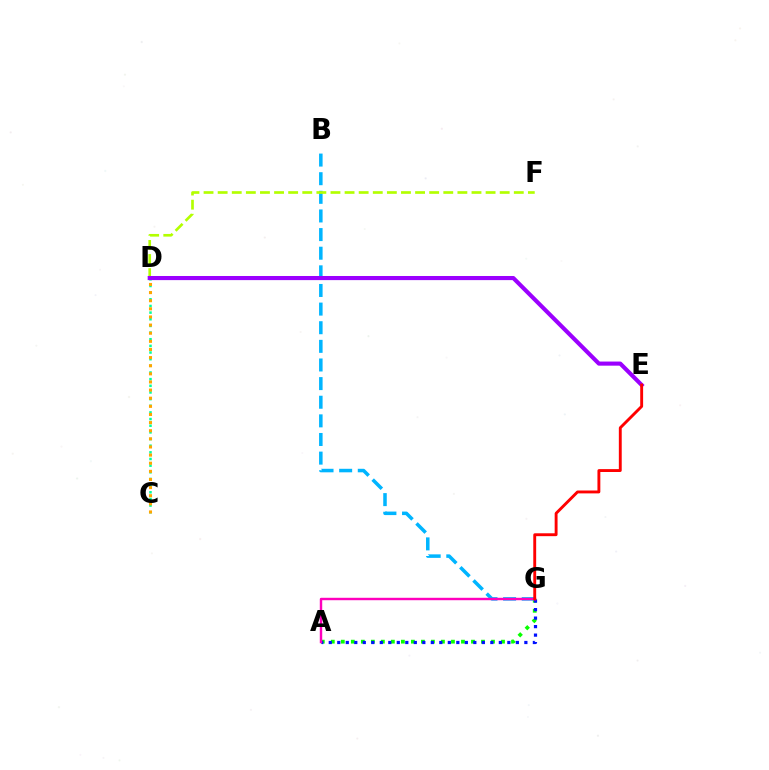{('C', 'D'): [{'color': '#00ff9d', 'line_style': 'dotted', 'thickness': 1.81}, {'color': '#ffa500', 'line_style': 'dotted', 'thickness': 2.21}], ('A', 'G'): [{'color': '#08ff00', 'line_style': 'dotted', 'thickness': 2.72}, {'color': '#0010ff', 'line_style': 'dotted', 'thickness': 2.31}, {'color': '#ff00bd', 'line_style': 'solid', 'thickness': 1.74}], ('B', 'G'): [{'color': '#00b5ff', 'line_style': 'dashed', 'thickness': 2.53}], ('D', 'F'): [{'color': '#b3ff00', 'line_style': 'dashed', 'thickness': 1.92}], ('D', 'E'): [{'color': '#9b00ff', 'line_style': 'solid', 'thickness': 2.96}], ('E', 'G'): [{'color': '#ff0000', 'line_style': 'solid', 'thickness': 2.08}]}